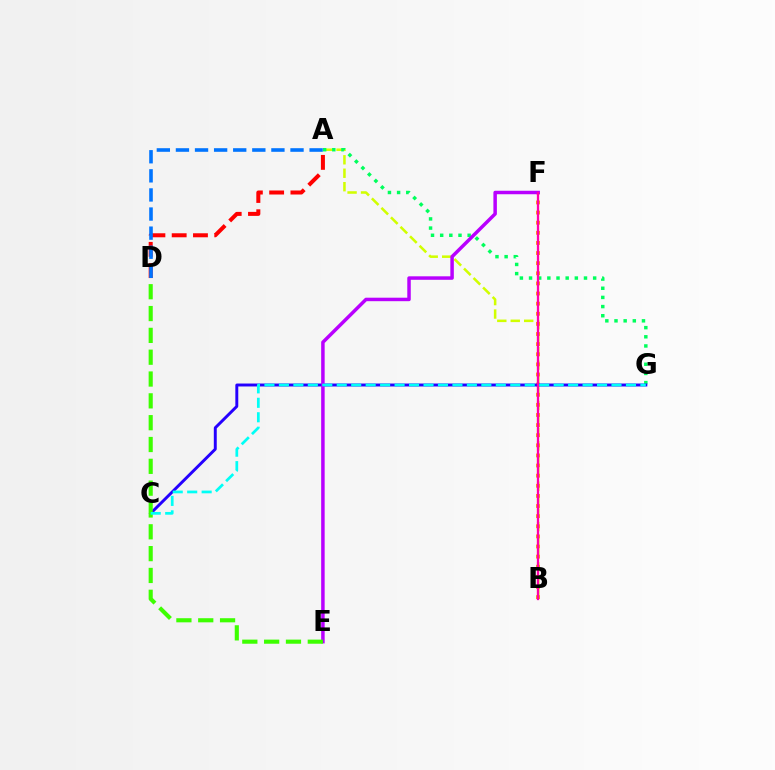{('A', 'B'): [{'color': '#d1ff00', 'line_style': 'dashed', 'thickness': 1.83}], ('A', 'G'): [{'color': '#00ff5c', 'line_style': 'dotted', 'thickness': 2.49}], ('B', 'F'): [{'color': '#ff9400', 'line_style': 'dotted', 'thickness': 2.75}, {'color': '#ff00ac', 'line_style': 'solid', 'thickness': 1.64}], ('A', 'D'): [{'color': '#ff0000', 'line_style': 'dashed', 'thickness': 2.89}, {'color': '#0074ff', 'line_style': 'dashed', 'thickness': 2.59}], ('C', 'G'): [{'color': '#2500ff', 'line_style': 'solid', 'thickness': 2.11}, {'color': '#00fff6', 'line_style': 'dashed', 'thickness': 1.96}], ('E', 'F'): [{'color': '#b900ff', 'line_style': 'solid', 'thickness': 2.51}], ('D', 'E'): [{'color': '#3dff00', 'line_style': 'dashed', 'thickness': 2.96}]}